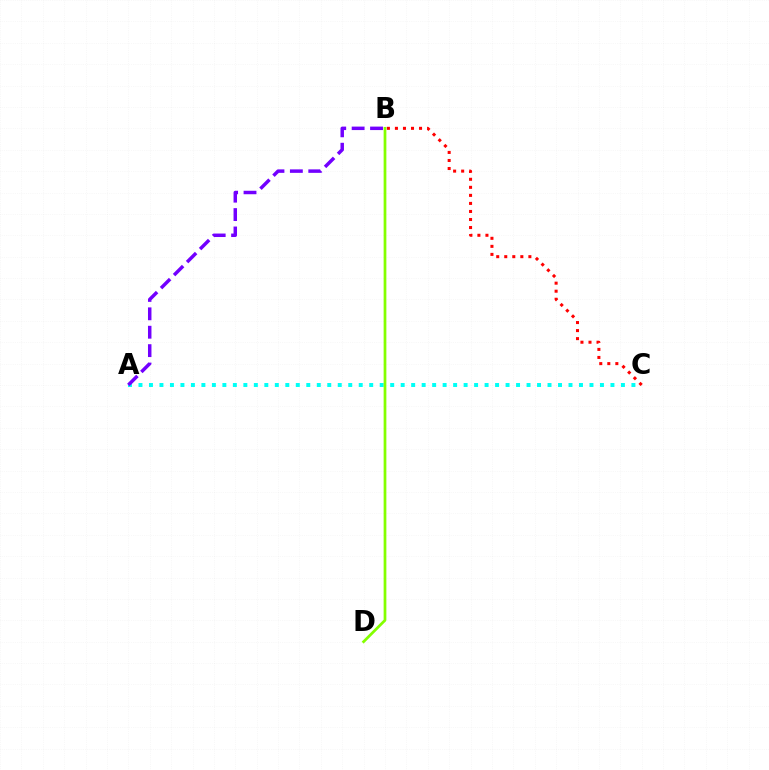{('A', 'C'): [{'color': '#00fff6', 'line_style': 'dotted', 'thickness': 2.85}], ('B', 'D'): [{'color': '#84ff00', 'line_style': 'solid', 'thickness': 1.97}], ('A', 'B'): [{'color': '#7200ff', 'line_style': 'dashed', 'thickness': 2.5}], ('B', 'C'): [{'color': '#ff0000', 'line_style': 'dotted', 'thickness': 2.18}]}